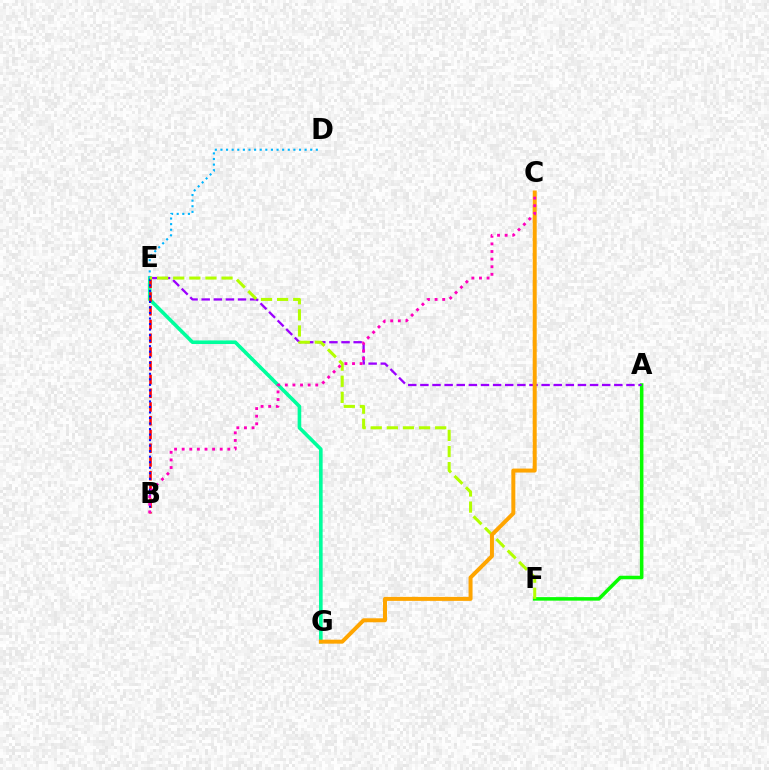{('A', 'F'): [{'color': '#08ff00', 'line_style': 'solid', 'thickness': 2.54}], ('E', 'G'): [{'color': '#00ff9d', 'line_style': 'solid', 'thickness': 2.6}], ('A', 'E'): [{'color': '#9b00ff', 'line_style': 'dashed', 'thickness': 1.65}], ('B', 'E'): [{'color': '#ff0000', 'line_style': 'dashed', 'thickness': 1.87}, {'color': '#0010ff', 'line_style': 'dotted', 'thickness': 1.5}], ('D', 'E'): [{'color': '#00b5ff', 'line_style': 'dotted', 'thickness': 1.52}], ('E', 'F'): [{'color': '#b3ff00', 'line_style': 'dashed', 'thickness': 2.19}], ('C', 'G'): [{'color': '#ffa500', 'line_style': 'solid', 'thickness': 2.87}], ('B', 'C'): [{'color': '#ff00bd', 'line_style': 'dotted', 'thickness': 2.07}]}